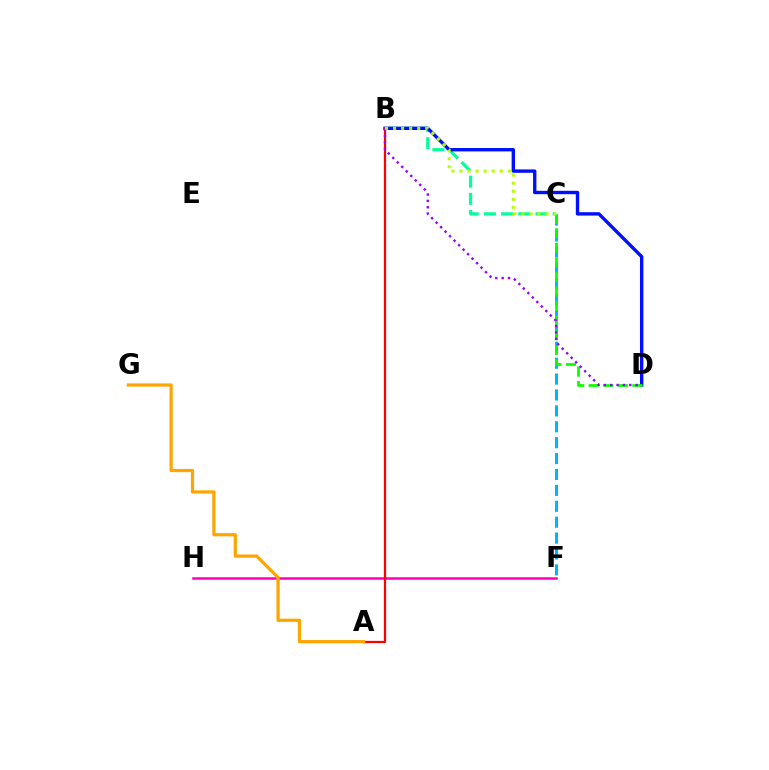{('B', 'C'): [{'color': '#00ff9d', 'line_style': 'dashed', 'thickness': 2.34}, {'color': '#b3ff00', 'line_style': 'dotted', 'thickness': 2.19}], ('C', 'F'): [{'color': '#00b5ff', 'line_style': 'dashed', 'thickness': 2.16}], ('B', 'D'): [{'color': '#0010ff', 'line_style': 'solid', 'thickness': 2.44}, {'color': '#9b00ff', 'line_style': 'dotted', 'thickness': 1.73}], ('F', 'H'): [{'color': '#ff00bd', 'line_style': 'solid', 'thickness': 1.82}], ('C', 'D'): [{'color': '#08ff00', 'line_style': 'dashed', 'thickness': 1.98}], ('A', 'B'): [{'color': '#ff0000', 'line_style': 'solid', 'thickness': 1.62}], ('A', 'G'): [{'color': '#ffa500', 'line_style': 'solid', 'thickness': 2.32}]}